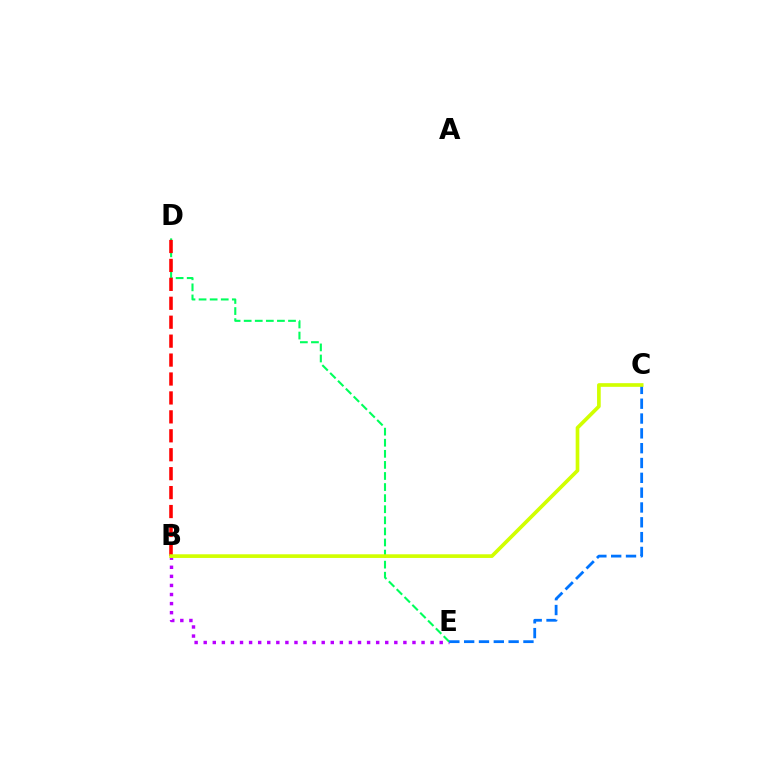{('B', 'E'): [{'color': '#b900ff', 'line_style': 'dotted', 'thickness': 2.47}], ('D', 'E'): [{'color': '#00ff5c', 'line_style': 'dashed', 'thickness': 1.51}], ('C', 'E'): [{'color': '#0074ff', 'line_style': 'dashed', 'thickness': 2.01}], ('B', 'D'): [{'color': '#ff0000', 'line_style': 'dashed', 'thickness': 2.57}], ('B', 'C'): [{'color': '#d1ff00', 'line_style': 'solid', 'thickness': 2.64}]}